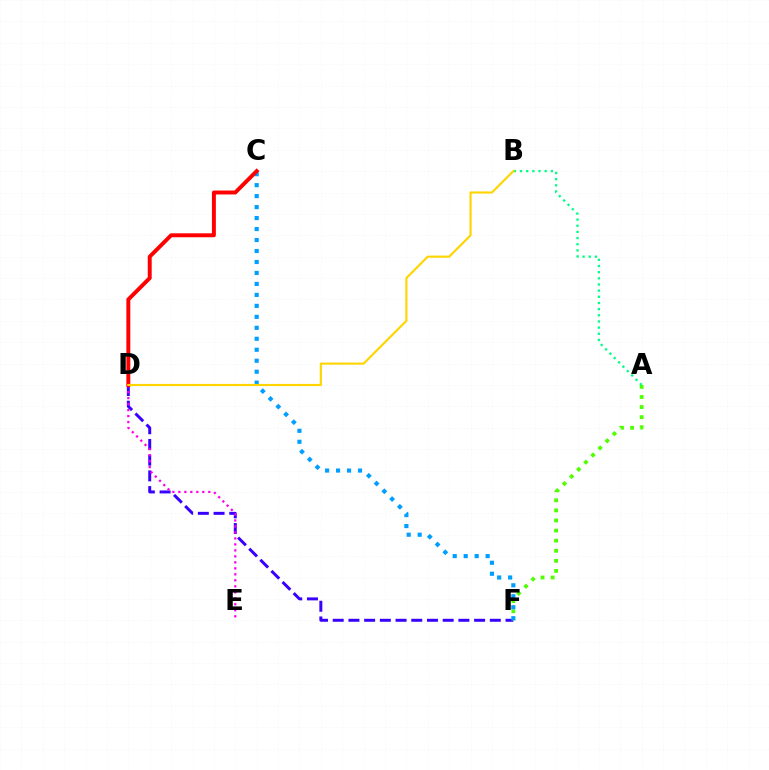{('D', 'F'): [{'color': '#3700ff', 'line_style': 'dashed', 'thickness': 2.13}], ('A', 'F'): [{'color': '#4fff00', 'line_style': 'dotted', 'thickness': 2.74}], ('A', 'B'): [{'color': '#00ff86', 'line_style': 'dotted', 'thickness': 1.67}], ('D', 'E'): [{'color': '#ff00ed', 'line_style': 'dotted', 'thickness': 1.63}], ('C', 'F'): [{'color': '#009eff', 'line_style': 'dotted', 'thickness': 2.98}], ('C', 'D'): [{'color': '#ff0000', 'line_style': 'solid', 'thickness': 2.83}], ('B', 'D'): [{'color': '#ffd500', 'line_style': 'solid', 'thickness': 1.54}]}